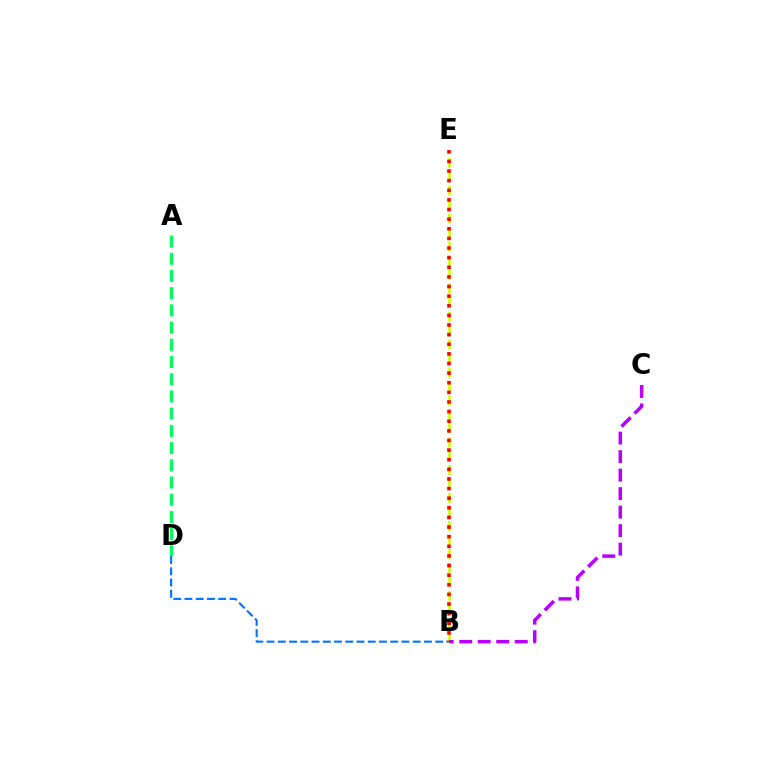{('A', 'D'): [{'color': '#00ff5c', 'line_style': 'dashed', 'thickness': 2.34}], ('B', 'D'): [{'color': '#0074ff', 'line_style': 'dashed', 'thickness': 1.53}], ('B', 'E'): [{'color': '#d1ff00', 'line_style': 'dashed', 'thickness': 1.9}, {'color': '#ff0000', 'line_style': 'dotted', 'thickness': 2.61}], ('B', 'C'): [{'color': '#b900ff', 'line_style': 'dashed', 'thickness': 2.51}]}